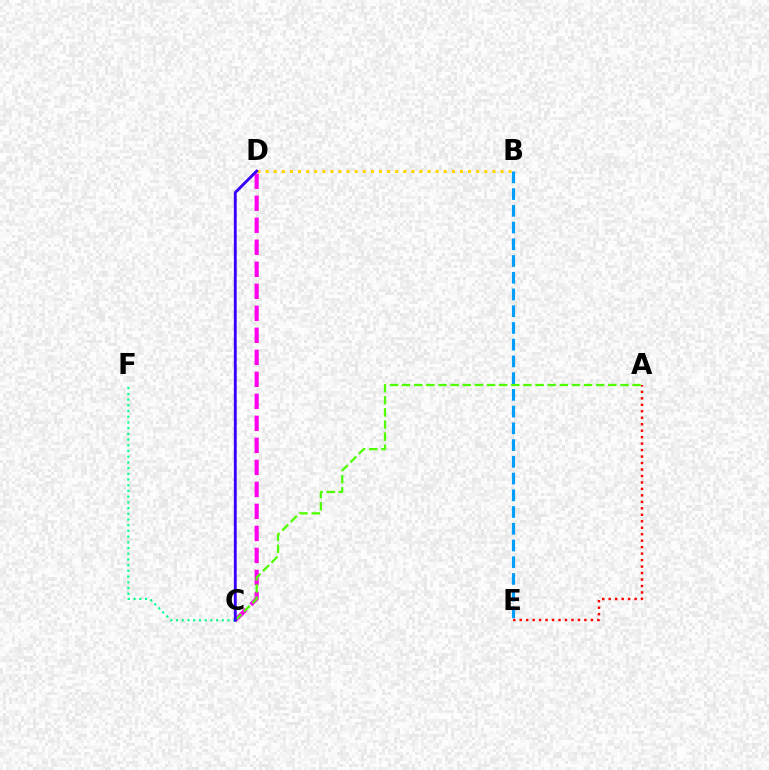{('A', 'E'): [{'color': '#ff0000', 'line_style': 'dotted', 'thickness': 1.76}], ('C', 'D'): [{'color': '#ff00ed', 'line_style': 'dashed', 'thickness': 2.99}, {'color': '#3700ff', 'line_style': 'solid', 'thickness': 2.06}], ('A', 'C'): [{'color': '#4fff00', 'line_style': 'dashed', 'thickness': 1.65}], ('B', 'D'): [{'color': '#ffd500', 'line_style': 'dotted', 'thickness': 2.2}], ('B', 'E'): [{'color': '#009eff', 'line_style': 'dashed', 'thickness': 2.27}], ('C', 'F'): [{'color': '#00ff86', 'line_style': 'dotted', 'thickness': 1.55}]}